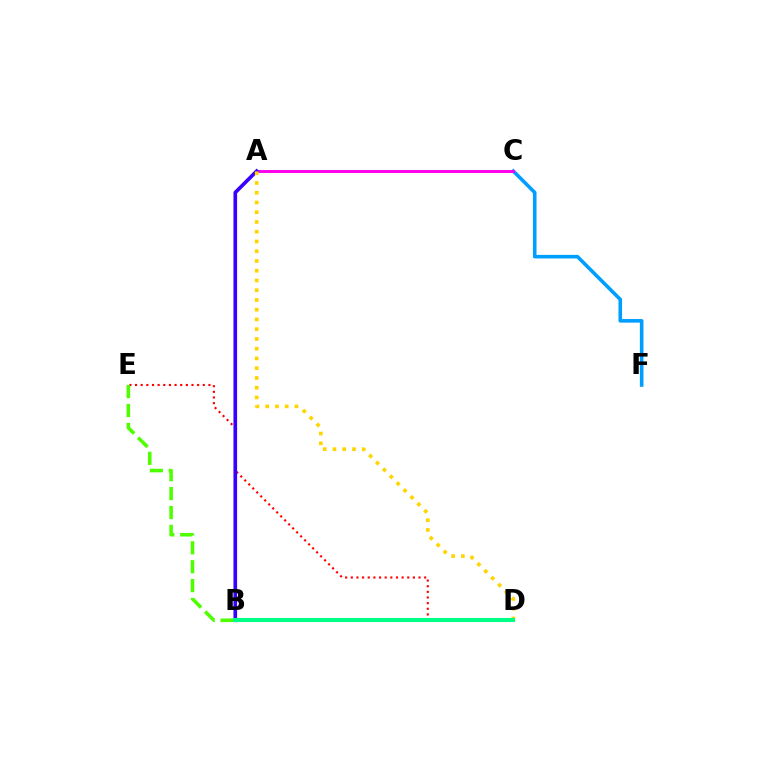{('C', 'F'): [{'color': '#009eff', 'line_style': 'solid', 'thickness': 2.58}], ('D', 'E'): [{'color': '#ff0000', 'line_style': 'dotted', 'thickness': 1.53}], ('A', 'C'): [{'color': '#ff00ed', 'line_style': 'solid', 'thickness': 2.12}], ('B', 'E'): [{'color': '#4fff00', 'line_style': 'dashed', 'thickness': 2.57}], ('A', 'B'): [{'color': '#3700ff', 'line_style': 'solid', 'thickness': 2.63}], ('A', 'D'): [{'color': '#ffd500', 'line_style': 'dotted', 'thickness': 2.65}], ('B', 'D'): [{'color': '#00ff86', 'line_style': 'solid', 'thickness': 2.94}]}